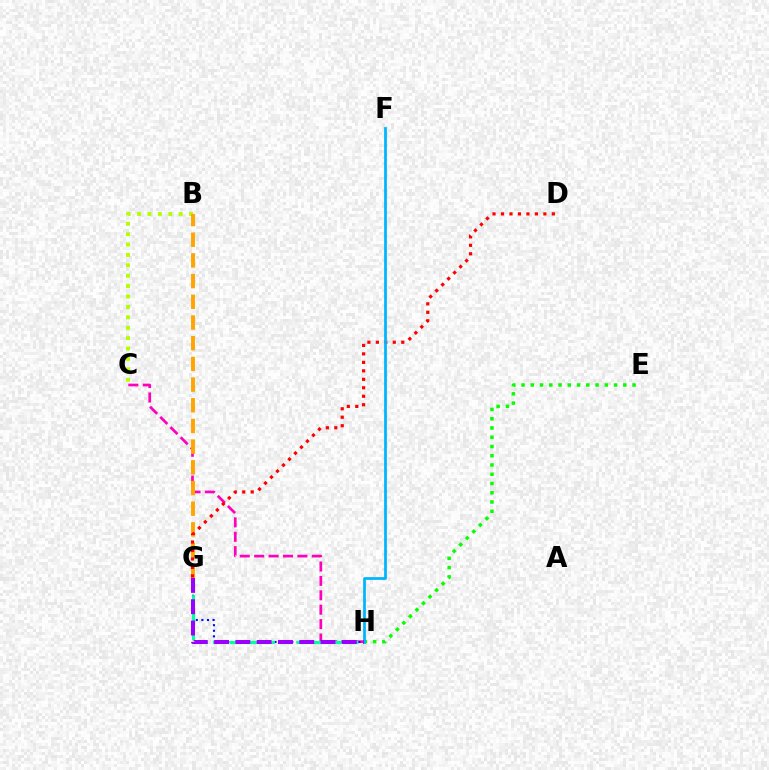{('E', 'H'): [{'color': '#08ff00', 'line_style': 'dotted', 'thickness': 2.51}], ('C', 'H'): [{'color': '#ff00bd', 'line_style': 'dashed', 'thickness': 1.96}], ('G', 'H'): [{'color': '#0010ff', 'line_style': 'dotted', 'thickness': 1.52}, {'color': '#00ff9d', 'line_style': 'dashed', 'thickness': 2.27}, {'color': '#9b00ff', 'line_style': 'dashed', 'thickness': 2.89}], ('B', 'C'): [{'color': '#b3ff00', 'line_style': 'dotted', 'thickness': 2.82}], ('B', 'G'): [{'color': '#ffa500', 'line_style': 'dashed', 'thickness': 2.81}], ('D', 'G'): [{'color': '#ff0000', 'line_style': 'dotted', 'thickness': 2.3}], ('F', 'H'): [{'color': '#00b5ff', 'line_style': 'solid', 'thickness': 1.97}]}